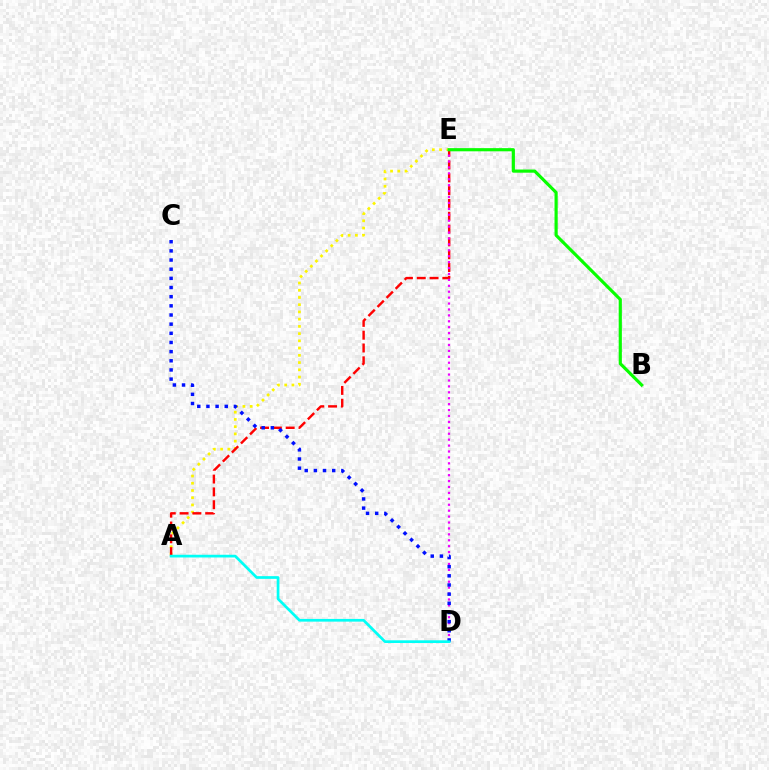{('A', 'E'): [{'color': '#fcf500', 'line_style': 'dotted', 'thickness': 1.97}, {'color': '#ff0000', 'line_style': 'dashed', 'thickness': 1.74}], ('D', 'E'): [{'color': '#ee00ff', 'line_style': 'dotted', 'thickness': 1.61}], ('B', 'E'): [{'color': '#08ff00', 'line_style': 'solid', 'thickness': 2.28}], ('C', 'D'): [{'color': '#0010ff', 'line_style': 'dotted', 'thickness': 2.49}], ('A', 'D'): [{'color': '#00fff6', 'line_style': 'solid', 'thickness': 1.95}]}